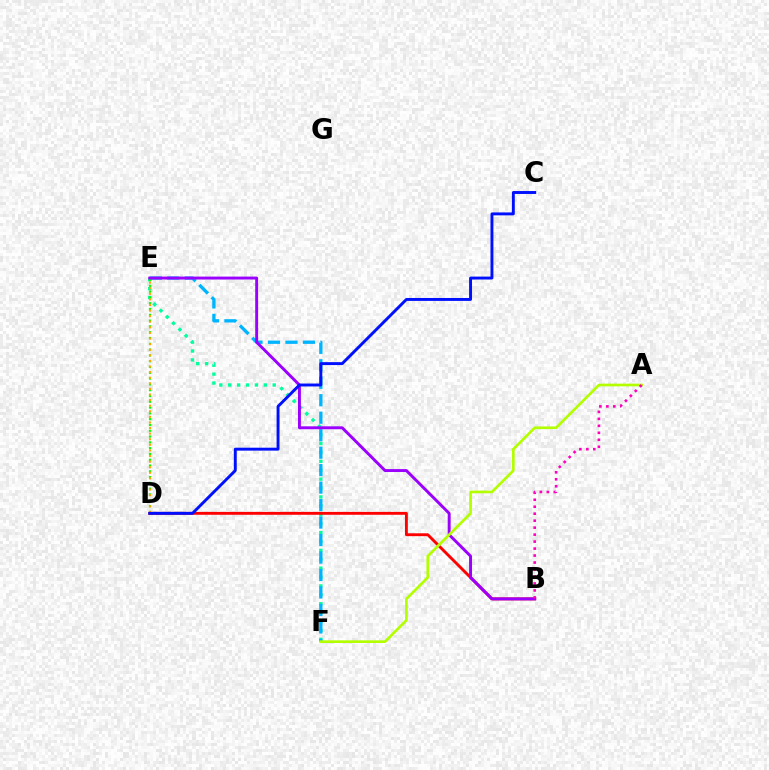{('E', 'F'): [{'color': '#00ff9d', 'line_style': 'dotted', 'thickness': 2.42}, {'color': '#00b5ff', 'line_style': 'dashed', 'thickness': 2.37}], ('B', 'D'): [{'color': '#ff0000', 'line_style': 'solid', 'thickness': 2.07}], ('D', 'E'): [{'color': '#08ff00', 'line_style': 'dotted', 'thickness': 1.57}, {'color': '#ffa500', 'line_style': 'dotted', 'thickness': 1.52}], ('B', 'E'): [{'color': '#9b00ff', 'line_style': 'solid', 'thickness': 2.1}], ('C', 'D'): [{'color': '#0010ff', 'line_style': 'solid', 'thickness': 2.1}], ('A', 'F'): [{'color': '#b3ff00', 'line_style': 'solid', 'thickness': 1.92}], ('A', 'B'): [{'color': '#ff00bd', 'line_style': 'dotted', 'thickness': 1.9}]}